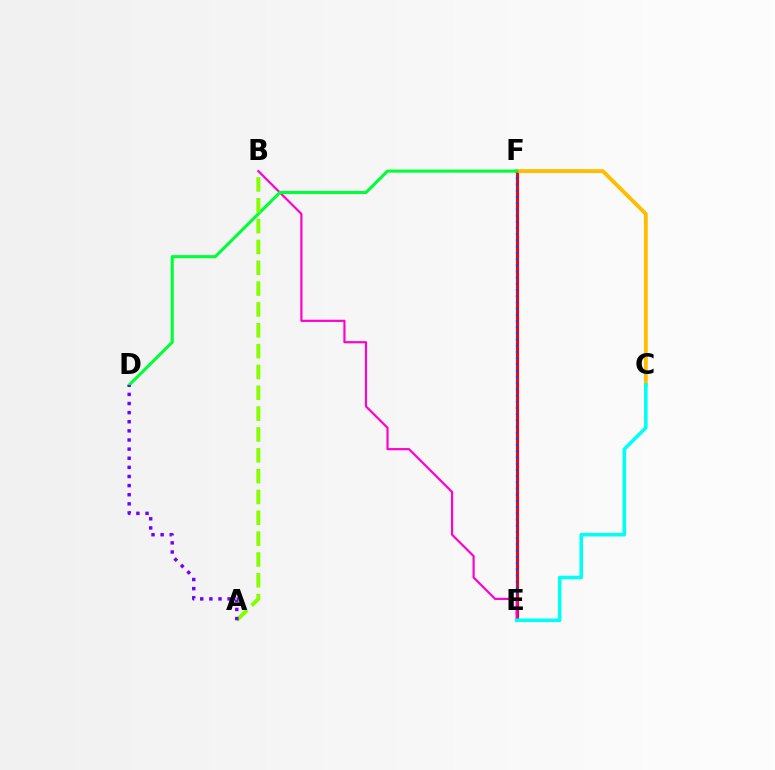{('E', 'F'): [{'color': '#ff0000', 'line_style': 'solid', 'thickness': 2.22}, {'color': '#004bff', 'line_style': 'dotted', 'thickness': 1.69}], ('C', 'F'): [{'color': '#ffbd00', 'line_style': 'solid', 'thickness': 2.78}], ('B', 'E'): [{'color': '#ff00cf', 'line_style': 'solid', 'thickness': 1.57}], ('D', 'F'): [{'color': '#00ff39', 'line_style': 'solid', 'thickness': 2.23}], ('A', 'B'): [{'color': '#84ff00', 'line_style': 'dashed', 'thickness': 2.83}], ('A', 'D'): [{'color': '#7200ff', 'line_style': 'dotted', 'thickness': 2.48}], ('C', 'E'): [{'color': '#00fff6', 'line_style': 'solid', 'thickness': 2.57}]}